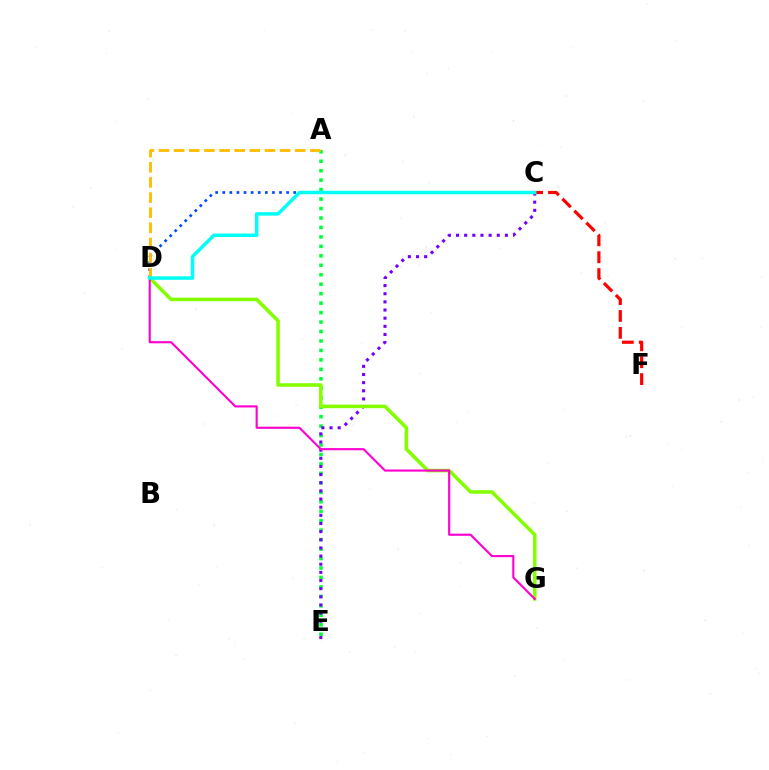{('C', 'D'): [{'color': '#004bff', 'line_style': 'dotted', 'thickness': 1.93}, {'color': '#00fff6', 'line_style': 'solid', 'thickness': 2.5}], ('A', 'E'): [{'color': '#00ff39', 'line_style': 'dotted', 'thickness': 2.57}], ('C', 'E'): [{'color': '#7200ff', 'line_style': 'dotted', 'thickness': 2.21}], ('C', 'F'): [{'color': '#ff0000', 'line_style': 'dashed', 'thickness': 2.3}], ('D', 'G'): [{'color': '#84ff00', 'line_style': 'solid', 'thickness': 2.56}, {'color': '#ff00cf', 'line_style': 'solid', 'thickness': 1.53}], ('A', 'D'): [{'color': '#ffbd00', 'line_style': 'dashed', 'thickness': 2.06}]}